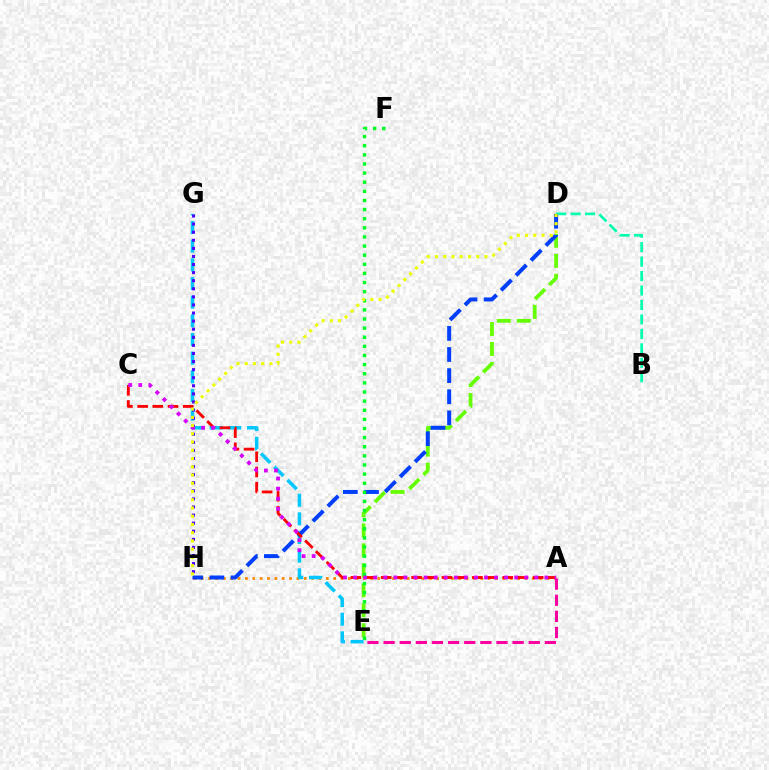{('D', 'E'): [{'color': '#66ff00', 'line_style': 'dashed', 'thickness': 2.71}], ('A', 'H'): [{'color': '#ff8800', 'line_style': 'dotted', 'thickness': 2.0}], ('A', 'E'): [{'color': '#ff00a0', 'line_style': 'dashed', 'thickness': 2.19}], ('E', 'G'): [{'color': '#00c7ff', 'line_style': 'dashed', 'thickness': 2.54}], ('B', 'D'): [{'color': '#00ffaf', 'line_style': 'dashed', 'thickness': 1.96}], ('D', 'H'): [{'color': '#003fff', 'line_style': 'dashed', 'thickness': 2.87}, {'color': '#eeff00', 'line_style': 'dotted', 'thickness': 2.24}], ('E', 'F'): [{'color': '#00ff27', 'line_style': 'dotted', 'thickness': 2.48}], ('G', 'H'): [{'color': '#4f00ff', 'line_style': 'dotted', 'thickness': 2.2}], ('A', 'C'): [{'color': '#ff0000', 'line_style': 'dashed', 'thickness': 2.06}, {'color': '#d600ff', 'line_style': 'dotted', 'thickness': 2.73}]}